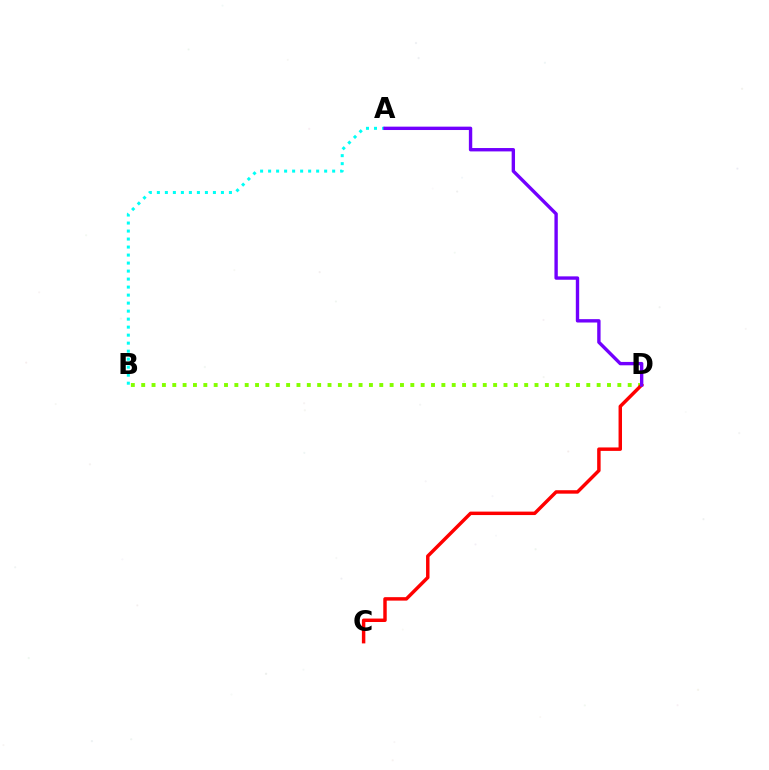{('B', 'D'): [{'color': '#84ff00', 'line_style': 'dotted', 'thickness': 2.81}], ('C', 'D'): [{'color': '#ff0000', 'line_style': 'solid', 'thickness': 2.49}], ('A', 'B'): [{'color': '#00fff6', 'line_style': 'dotted', 'thickness': 2.18}], ('A', 'D'): [{'color': '#7200ff', 'line_style': 'solid', 'thickness': 2.43}]}